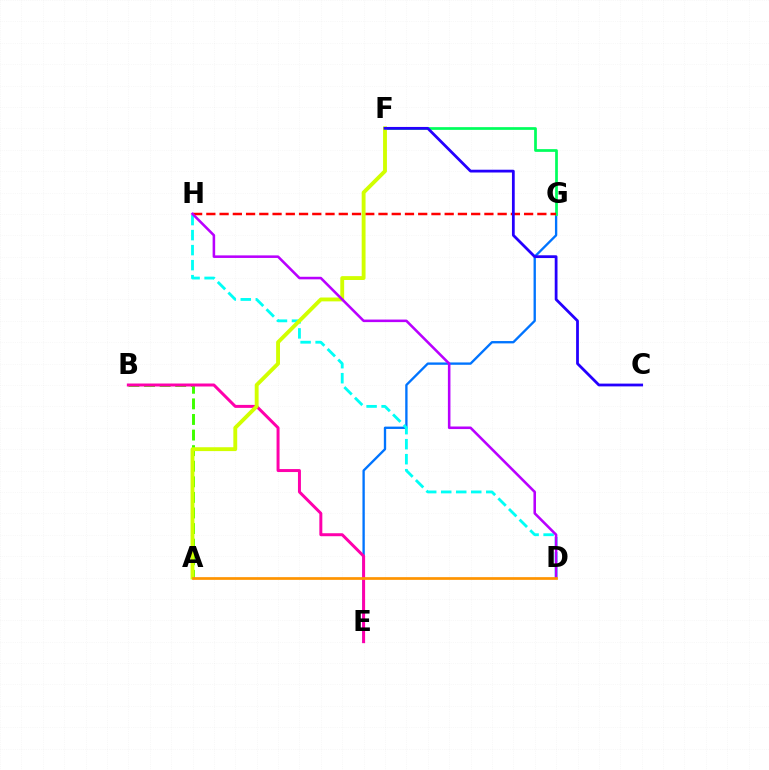{('E', 'G'): [{'color': '#0074ff', 'line_style': 'solid', 'thickness': 1.68}], ('F', 'G'): [{'color': '#00ff5c', 'line_style': 'solid', 'thickness': 1.96}], ('A', 'B'): [{'color': '#3dff00', 'line_style': 'dashed', 'thickness': 2.12}], ('G', 'H'): [{'color': '#ff0000', 'line_style': 'dashed', 'thickness': 1.8}], ('D', 'H'): [{'color': '#00fff6', 'line_style': 'dashed', 'thickness': 2.04}, {'color': '#b900ff', 'line_style': 'solid', 'thickness': 1.84}], ('B', 'E'): [{'color': '#ff00ac', 'line_style': 'solid', 'thickness': 2.15}], ('A', 'F'): [{'color': '#d1ff00', 'line_style': 'solid', 'thickness': 2.78}], ('C', 'F'): [{'color': '#2500ff', 'line_style': 'solid', 'thickness': 2.0}], ('A', 'D'): [{'color': '#ff9400', 'line_style': 'solid', 'thickness': 1.95}]}